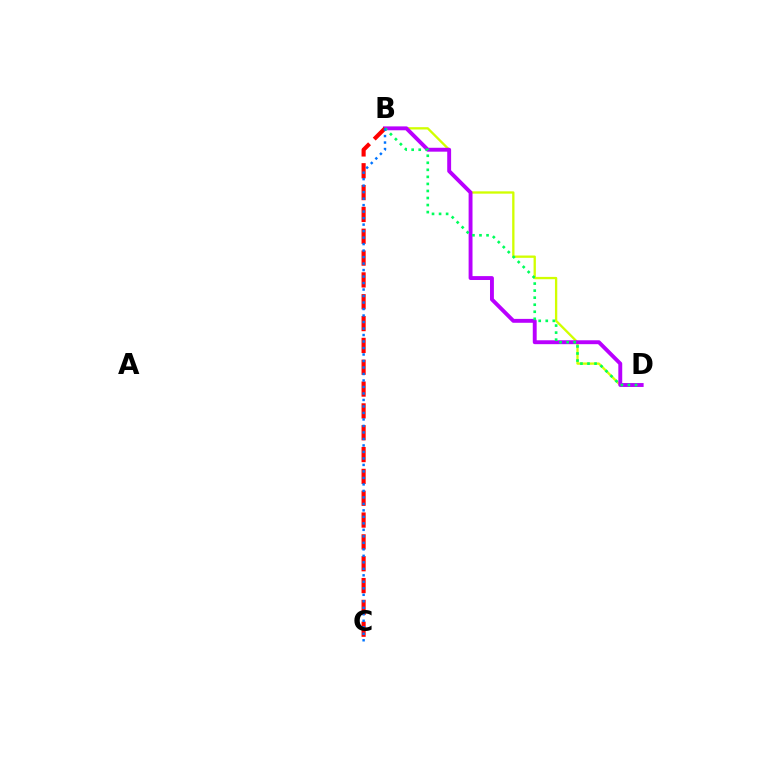{('B', 'D'): [{'color': '#d1ff00', 'line_style': 'solid', 'thickness': 1.67}, {'color': '#b900ff', 'line_style': 'solid', 'thickness': 2.8}, {'color': '#00ff5c', 'line_style': 'dotted', 'thickness': 1.91}], ('B', 'C'): [{'color': '#ff0000', 'line_style': 'dashed', 'thickness': 2.97}, {'color': '#0074ff', 'line_style': 'dotted', 'thickness': 1.76}]}